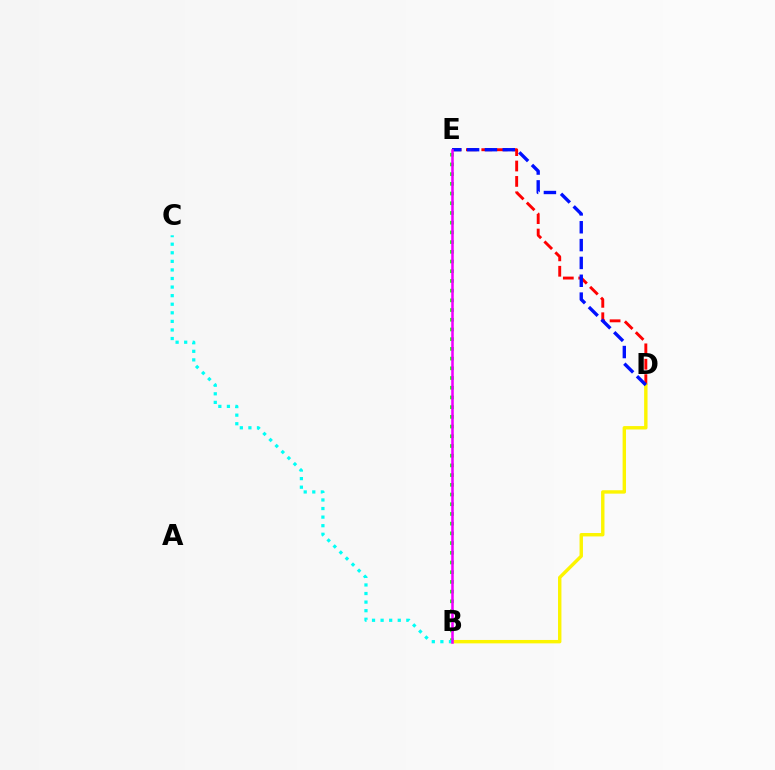{('D', 'E'): [{'color': '#ff0000', 'line_style': 'dashed', 'thickness': 2.09}, {'color': '#0010ff', 'line_style': 'dashed', 'thickness': 2.42}], ('B', 'E'): [{'color': '#08ff00', 'line_style': 'dotted', 'thickness': 2.64}, {'color': '#ee00ff', 'line_style': 'solid', 'thickness': 1.84}], ('B', 'D'): [{'color': '#fcf500', 'line_style': 'solid', 'thickness': 2.45}], ('B', 'C'): [{'color': '#00fff6', 'line_style': 'dotted', 'thickness': 2.33}]}